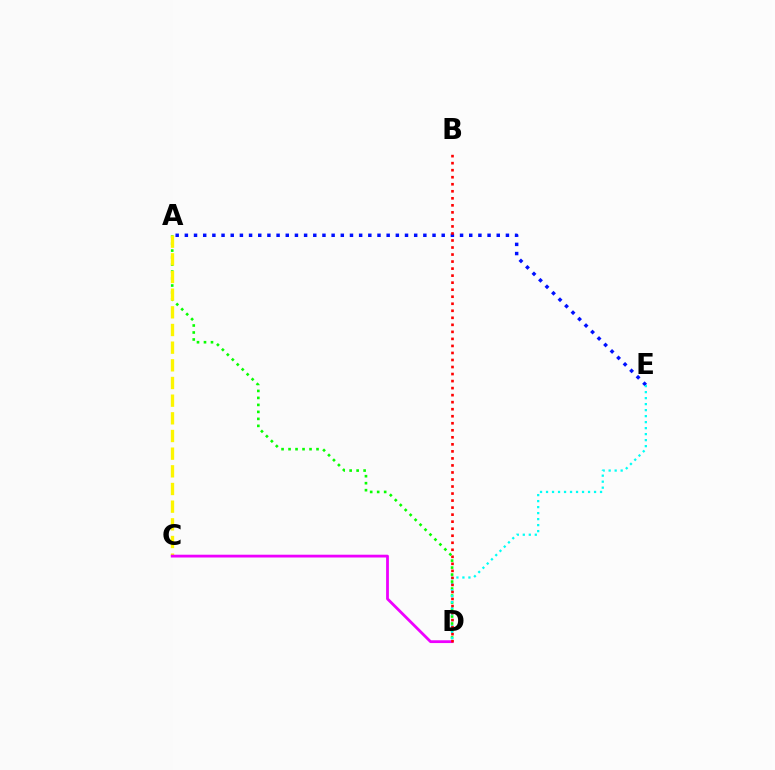{('A', 'D'): [{'color': '#08ff00', 'line_style': 'dotted', 'thickness': 1.9}], ('A', 'E'): [{'color': '#0010ff', 'line_style': 'dotted', 'thickness': 2.49}], ('D', 'E'): [{'color': '#00fff6', 'line_style': 'dotted', 'thickness': 1.63}], ('A', 'C'): [{'color': '#fcf500', 'line_style': 'dashed', 'thickness': 2.4}], ('C', 'D'): [{'color': '#ee00ff', 'line_style': 'solid', 'thickness': 2.01}], ('B', 'D'): [{'color': '#ff0000', 'line_style': 'dotted', 'thickness': 1.91}]}